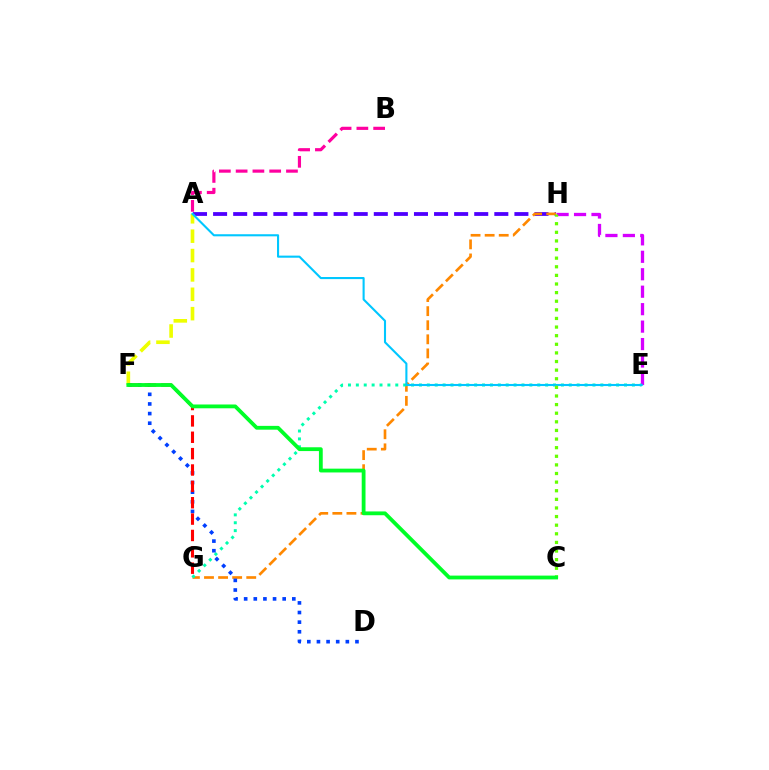{('A', 'H'): [{'color': '#4f00ff', 'line_style': 'dashed', 'thickness': 2.73}], ('G', 'H'): [{'color': '#ff8800', 'line_style': 'dashed', 'thickness': 1.91}], ('E', 'H'): [{'color': '#d600ff', 'line_style': 'dashed', 'thickness': 2.37}], ('E', 'G'): [{'color': '#00ffaf', 'line_style': 'dotted', 'thickness': 2.14}], ('A', 'F'): [{'color': '#eeff00', 'line_style': 'dashed', 'thickness': 2.63}], ('D', 'F'): [{'color': '#003fff', 'line_style': 'dotted', 'thickness': 2.62}], ('A', 'E'): [{'color': '#00c7ff', 'line_style': 'solid', 'thickness': 1.51}], ('F', 'G'): [{'color': '#ff0000', 'line_style': 'dashed', 'thickness': 2.22}], ('C', 'H'): [{'color': '#66ff00', 'line_style': 'dotted', 'thickness': 2.34}], ('C', 'F'): [{'color': '#00ff27', 'line_style': 'solid', 'thickness': 2.74}], ('A', 'B'): [{'color': '#ff00a0', 'line_style': 'dashed', 'thickness': 2.28}]}